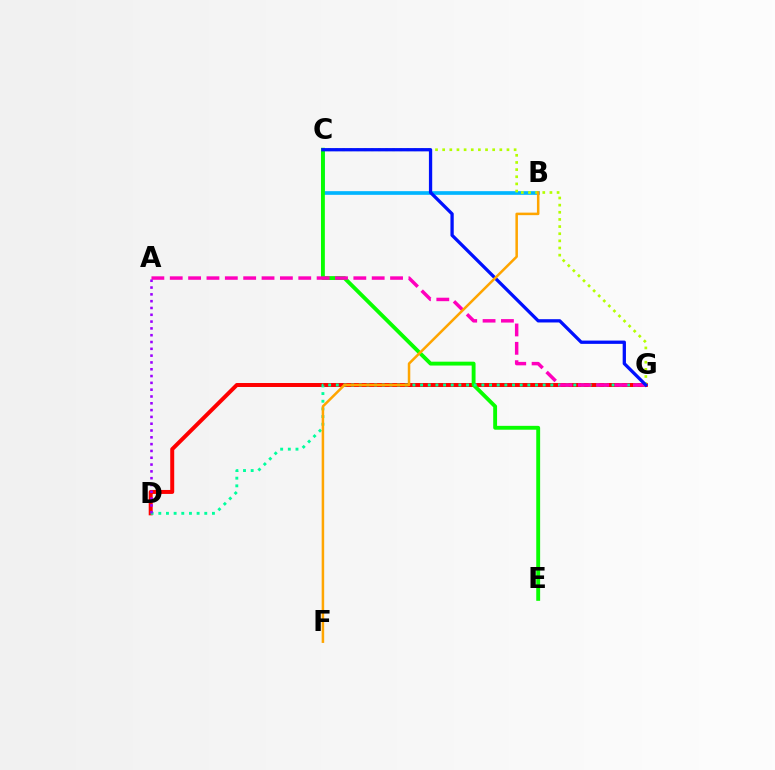{('B', 'C'): [{'color': '#00b5ff', 'line_style': 'solid', 'thickness': 2.64}], ('D', 'G'): [{'color': '#ff0000', 'line_style': 'solid', 'thickness': 2.86}, {'color': '#00ff9d', 'line_style': 'dotted', 'thickness': 2.08}], ('C', 'G'): [{'color': '#b3ff00', 'line_style': 'dotted', 'thickness': 1.94}, {'color': '#0010ff', 'line_style': 'solid', 'thickness': 2.36}], ('C', 'E'): [{'color': '#08ff00', 'line_style': 'solid', 'thickness': 2.79}], ('A', 'G'): [{'color': '#ff00bd', 'line_style': 'dashed', 'thickness': 2.49}], ('B', 'F'): [{'color': '#ffa500', 'line_style': 'solid', 'thickness': 1.81}], ('A', 'D'): [{'color': '#9b00ff', 'line_style': 'dotted', 'thickness': 1.85}]}